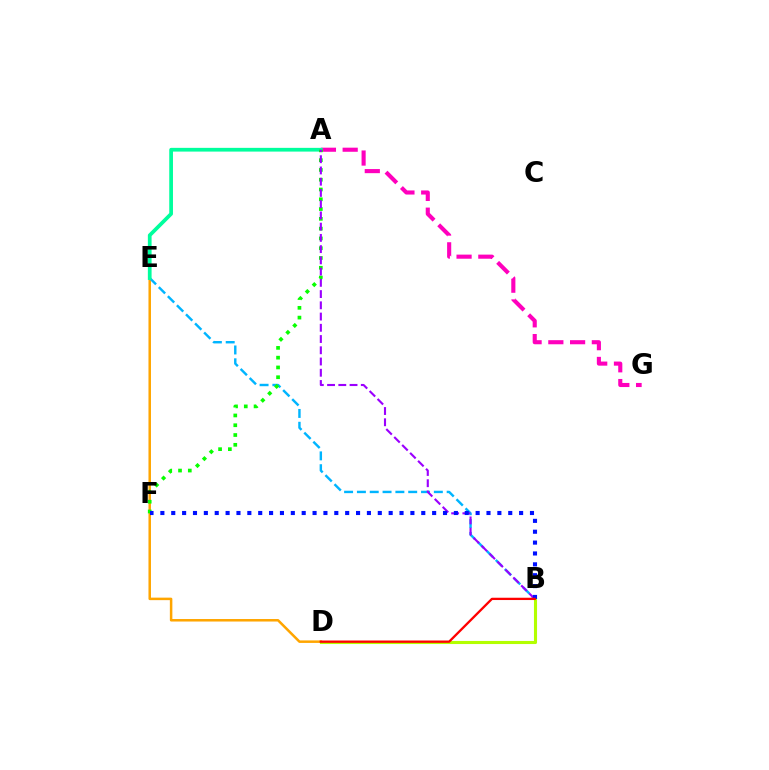{('D', 'E'): [{'color': '#ffa500', 'line_style': 'solid', 'thickness': 1.81}], ('A', 'G'): [{'color': '#ff00bd', 'line_style': 'dashed', 'thickness': 2.96}], ('B', 'E'): [{'color': '#00b5ff', 'line_style': 'dashed', 'thickness': 1.74}], ('A', 'E'): [{'color': '#00ff9d', 'line_style': 'solid', 'thickness': 2.69}], ('A', 'F'): [{'color': '#08ff00', 'line_style': 'dotted', 'thickness': 2.66}], ('A', 'B'): [{'color': '#9b00ff', 'line_style': 'dashed', 'thickness': 1.53}], ('B', 'D'): [{'color': '#b3ff00', 'line_style': 'solid', 'thickness': 2.23}, {'color': '#ff0000', 'line_style': 'solid', 'thickness': 1.66}], ('B', 'F'): [{'color': '#0010ff', 'line_style': 'dotted', 'thickness': 2.95}]}